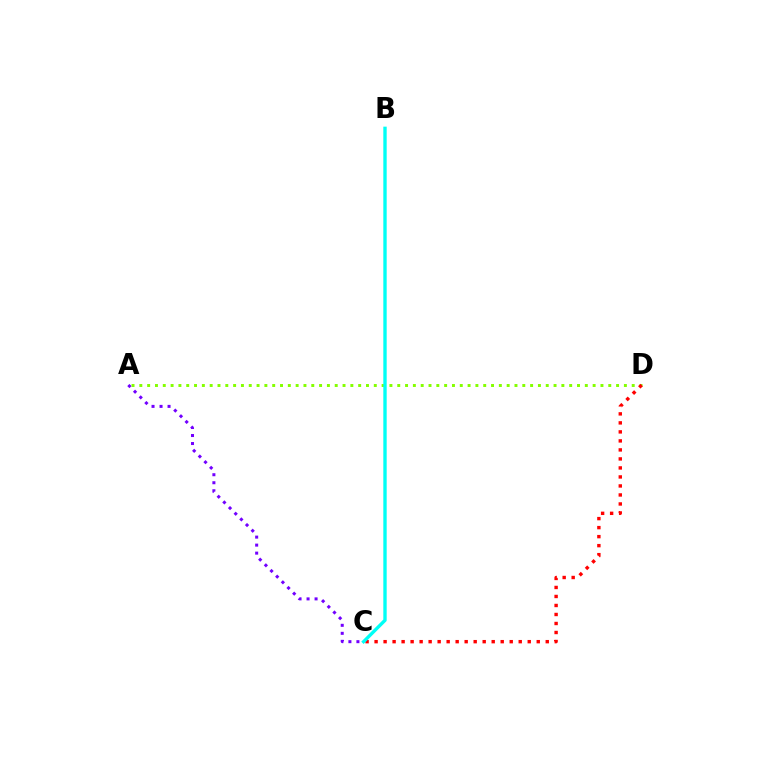{('A', 'D'): [{'color': '#84ff00', 'line_style': 'dotted', 'thickness': 2.12}], ('A', 'C'): [{'color': '#7200ff', 'line_style': 'dotted', 'thickness': 2.18}], ('C', 'D'): [{'color': '#ff0000', 'line_style': 'dotted', 'thickness': 2.45}], ('B', 'C'): [{'color': '#00fff6', 'line_style': 'solid', 'thickness': 2.42}]}